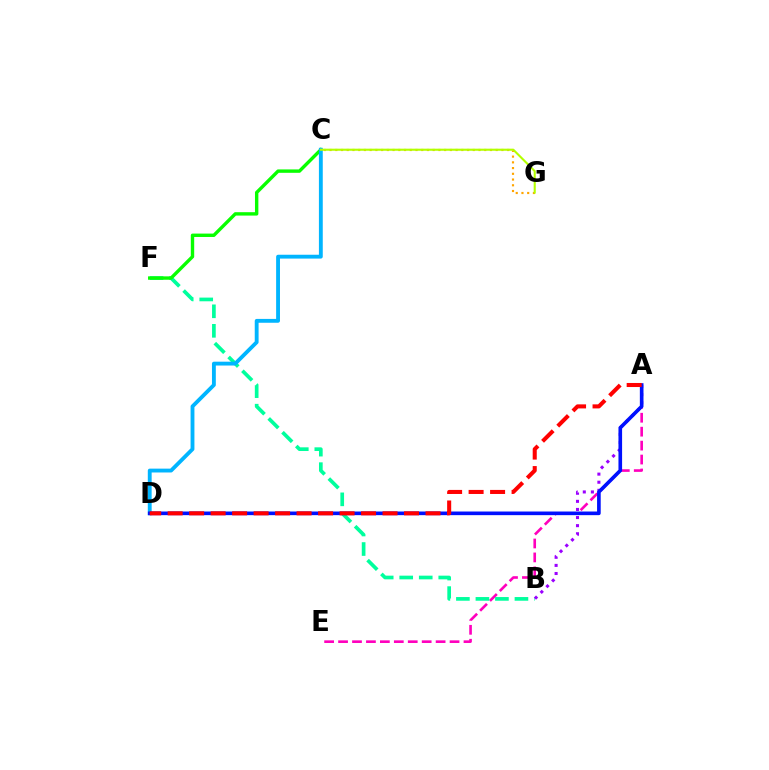{('A', 'E'): [{'color': '#ff00bd', 'line_style': 'dashed', 'thickness': 1.89}], ('B', 'F'): [{'color': '#00ff9d', 'line_style': 'dashed', 'thickness': 2.65}], ('A', 'B'): [{'color': '#9b00ff', 'line_style': 'dotted', 'thickness': 2.2}], ('C', 'F'): [{'color': '#08ff00', 'line_style': 'solid', 'thickness': 2.44}], ('C', 'D'): [{'color': '#00b5ff', 'line_style': 'solid', 'thickness': 2.77}], ('C', 'G'): [{'color': '#ffa500', 'line_style': 'dotted', 'thickness': 1.56}, {'color': '#b3ff00', 'line_style': 'solid', 'thickness': 1.51}], ('A', 'D'): [{'color': '#0010ff', 'line_style': 'solid', 'thickness': 2.62}, {'color': '#ff0000', 'line_style': 'dashed', 'thickness': 2.92}]}